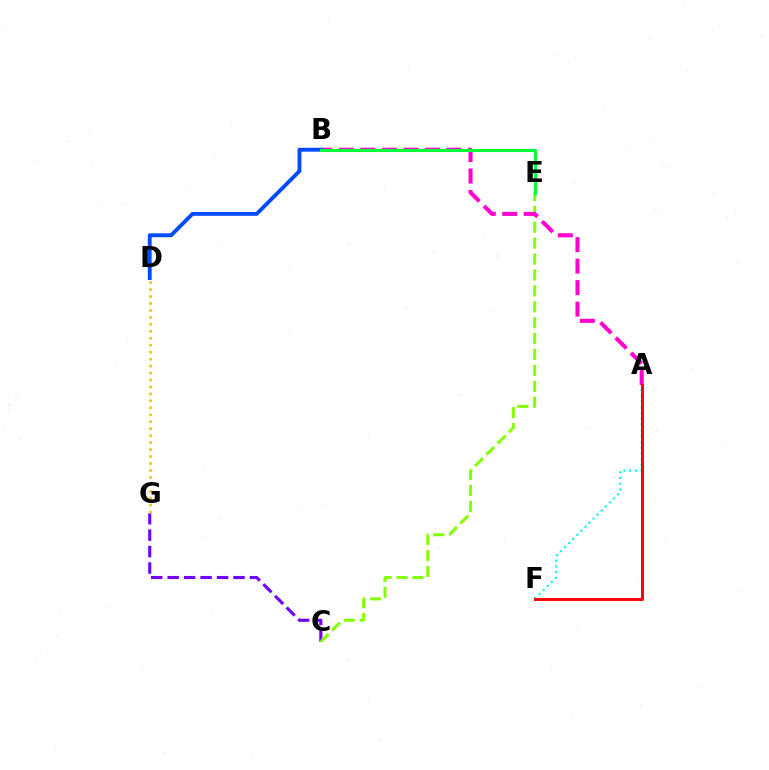{('C', 'G'): [{'color': '#7200ff', 'line_style': 'dashed', 'thickness': 2.24}], ('A', 'F'): [{'color': '#00fff6', 'line_style': 'dotted', 'thickness': 1.56}, {'color': '#ff0000', 'line_style': 'solid', 'thickness': 2.1}], ('C', 'E'): [{'color': '#84ff00', 'line_style': 'dashed', 'thickness': 2.16}], ('A', 'B'): [{'color': '#ff00cf', 'line_style': 'dashed', 'thickness': 2.92}], ('D', 'G'): [{'color': '#ffbd00', 'line_style': 'dotted', 'thickness': 1.89}], ('B', 'D'): [{'color': '#004bff', 'line_style': 'solid', 'thickness': 2.78}], ('B', 'E'): [{'color': '#00ff39', 'line_style': 'solid', 'thickness': 2.25}]}